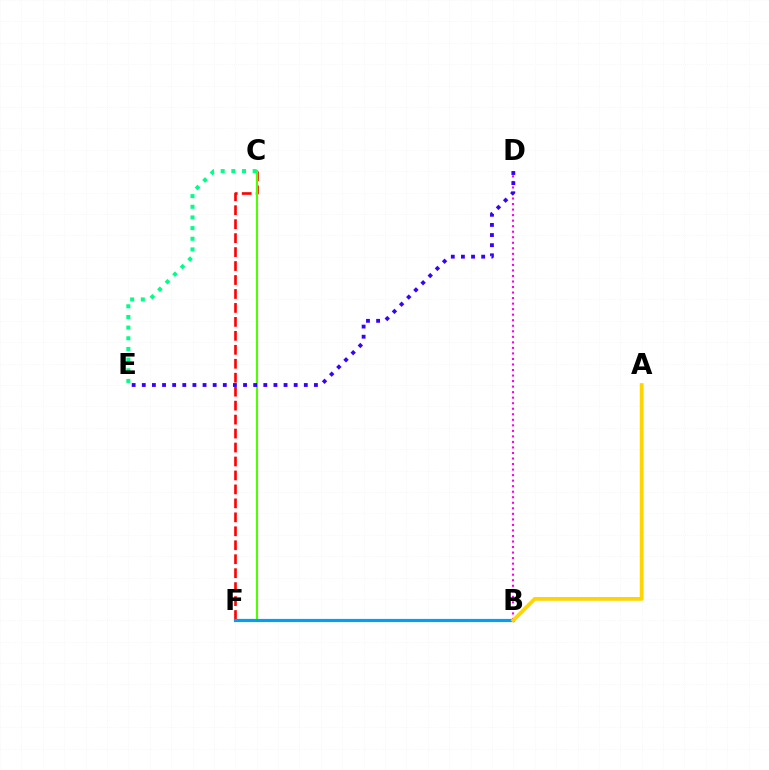{('C', 'F'): [{'color': '#ff0000', 'line_style': 'dashed', 'thickness': 1.9}, {'color': '#4fff00', 'line_style': 'solid', 'thickness': 1.5}], ('B', 'D'): [{'color': '#ff00ed', 'line_style': 'dotted', 'thickness': 1.5}], ('D', 'E'): [{'color': '#3700ff', 'line_style': 'dotted', 'thickness': 2.75}], ('B', 'F'): [{'color': '#009eff', 'line_style': 'solid', 'thickness': 2.28}], ('C', 'E'): [{'color': '#00ff86', 'line_style': 'dotted', 'thickness': 2.9}], ('A', 'B'): [{'color': '#ffd500', 'line_style': 'solid', 'thickness': 2.71}]}